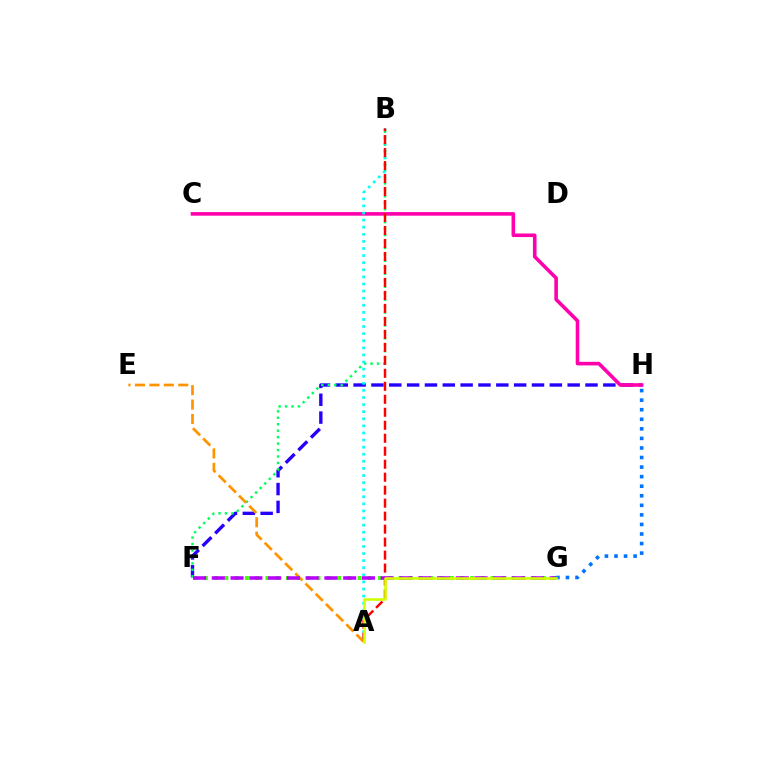{('F', 'H'): [{'color': '#2500ff', 'line_style': 'dashed', 'thickness': 2.42}], ('C', 'H'): [{'color': '#ff00ac', 'line_style': 'solid', 'thickness': 2.58}], ('B', 'F'): [{'color': '#00ff5c', 'line_style': 'dotted', 'thickness': 1.75}], ('A', 'B'): [{'color': '#00fff6', 'line_style': 'dotted', 'thickness': 1.93}, {'color': '#ff0000', 'line_style': 'dashed', 'thickness': 1.76}], ('A', 'E'): [{'color': '#ff9400', 'line_style': 'dashed', 'thickness': 1.96}], ('F', 'G'): [{'color': '#3dff00', 'line_style': 'dotted', 'thickness': 2.78}, {'color': '#b900ff', 'line_style': 'dashed', 'thickness': 2.55}], ('G', 'H'): [{'color': '#0074ff', 'line_style': 'dotted', 'thickness': 2.6}], ('A', 'G'): [{'color': '#d1ff00', 'line_style': 'solid', 'thickness': 1.88}]}